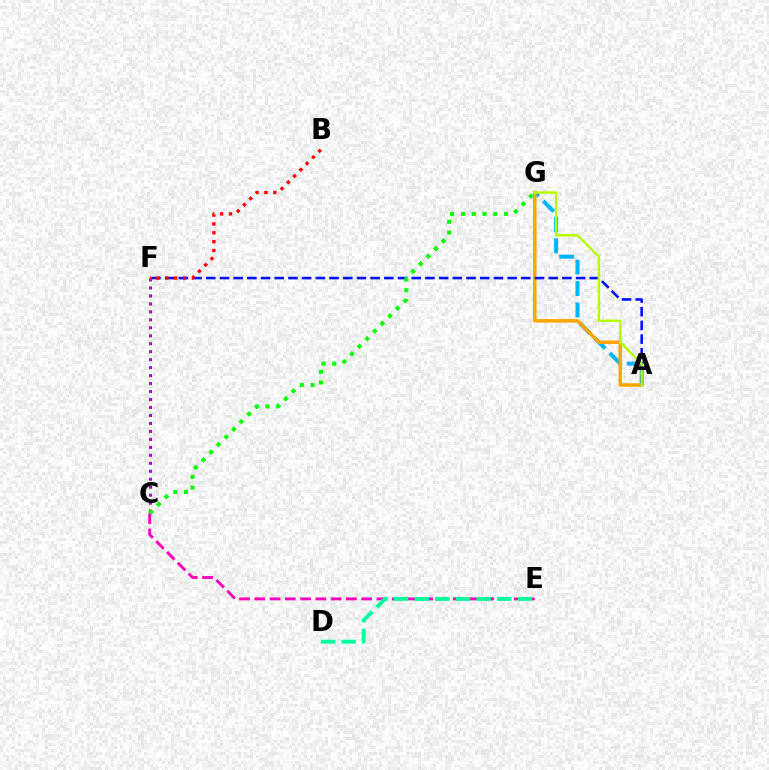{('A', 'G'): [{'color': '#00b5ff', 'line_style': 'dashed', 'thickness': 2.9}, {'color': '#ffa500', 'line_style': 'solid', 'thickness': 2.54}, {'color': '#b3ff00', 'line_style': 'solid', 'thickness': 1.74}], ('A', 'F'): [{'color': '#0010ff', 'line_style': 'dashed', 'thickness': 1.86}], ('C', 'E'): [{'color': '#ff00bd', 'line_style': 'dashed', 'thickness': 2.07}], ('C', 'F'): [{'color': '#9b00ff', 'line_style': 'dotted', 'thickness': 2.17}], ('D', 'E'): [{'color': '#00ff9d', 'line_style': 'dashed', 'thickness': 2.81}], ('C', 'G'): [{'color': '#08ff00', 'line_style': 'dotted', 'thickness': 2.93}], ('B', 'F'): [{'color': '#ff0000', 'line_style': 'dotted', 'thickness': 2.41}]}